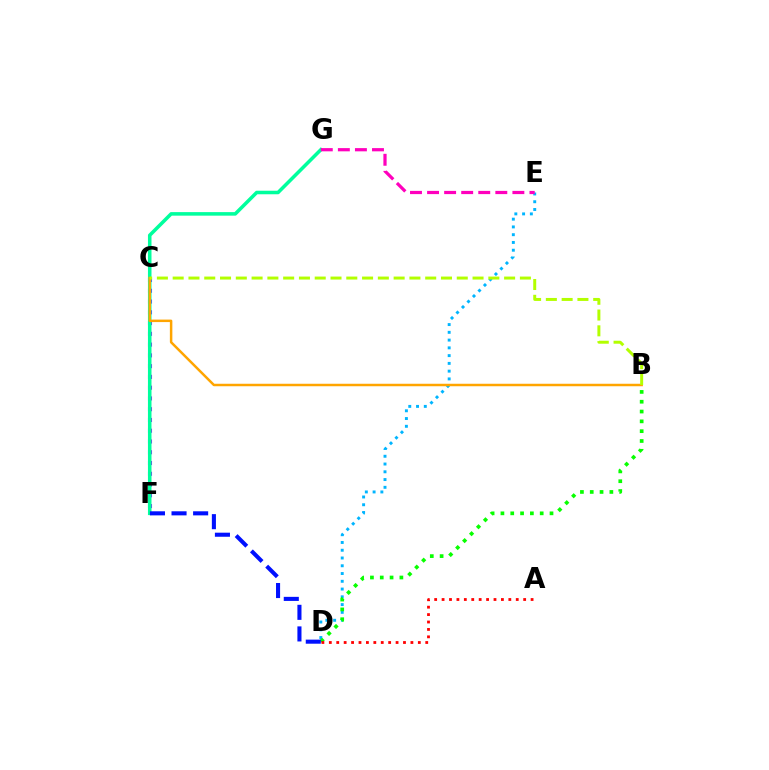{('D', 'E'): [{'color': '#00b5ff', 'line_style': 'dotted', 'thickness': 2.11}], ('C', 'F'): [{'color': '#9b00ff', 'line_style': 'dotted', 'thickness': 2.92}], ('B', 'D'): [{'color': '#08ff00', 'line_style': 'dotted', 'thickness': 2.67}], ('F', 'G'): [{'color': '#00ff9d', 'line_style': 'solid', 'thickness': 2.55}], ('B', 'C'): [{'color': '#ffa500', 'line_style': 'solid', 'thickness': 1.79}, {'color': '#b3ff00', 'line_style': 'dashed', 'thickness': 2.14}], ('D', 'F'): [{'color': '#0010ff', 'line_style': 'dashed', 'thickness': 2.93}], ('A', 'D'): [{'color': '#ff0000', 'line_style': 'dotted', 'thickness': 2.02}], ('E', 'G'): [{'color': '#ff00bd', 'line_style': 'dashed', 'thickness': 2.32}]}